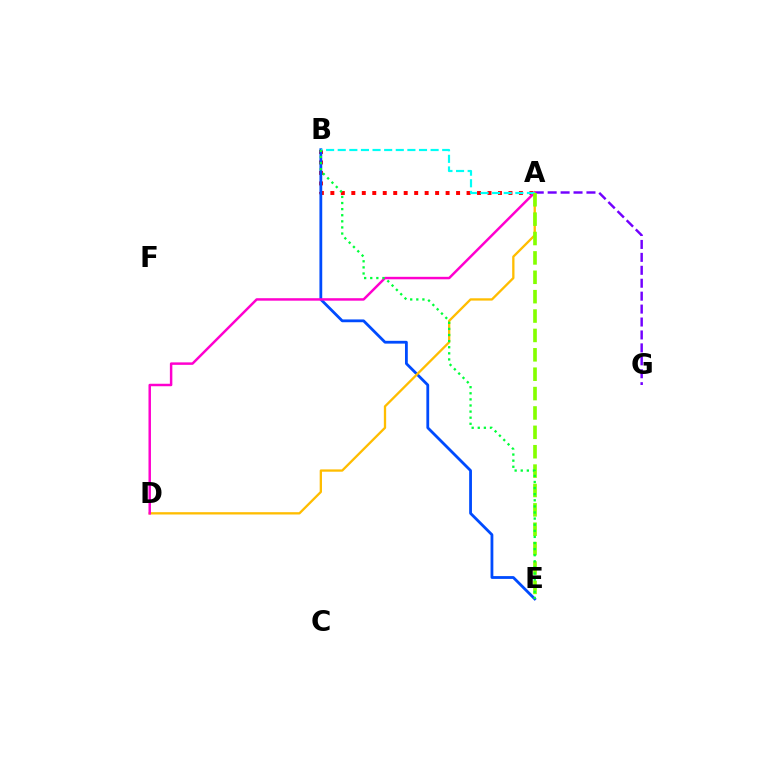{('A', 'G'): [{'color': '#7200ff', 'line_style': 'dashed', 'thickness': 1.76}], ('A', 'B'): [{'color': '#ff0000', 'line_style': 'dotted', 'thickness': 2.85}, {'color': '#00fff6', 'line_style': 'dashed', 'thickness': 1.58}], ('B', 'E'): [{'color': '#004bff', 'line_style': 'solid', 'thickness': 2.01}, {'color': '#00ff39', 'line_style': 'dotted', 'thickness': 1.66}], ('A', 'D'): [{'color': '#ffbd00', 'line_style': 'solid', 'thickness': 1.66}, {'color': '#ff00cf', 'line_style': 'solid', 'thickness': 1.78}], ('A', 'E'): [{'color': '#84ff00', 'line_style': 'dashed', 'thickness': 2.63}]}